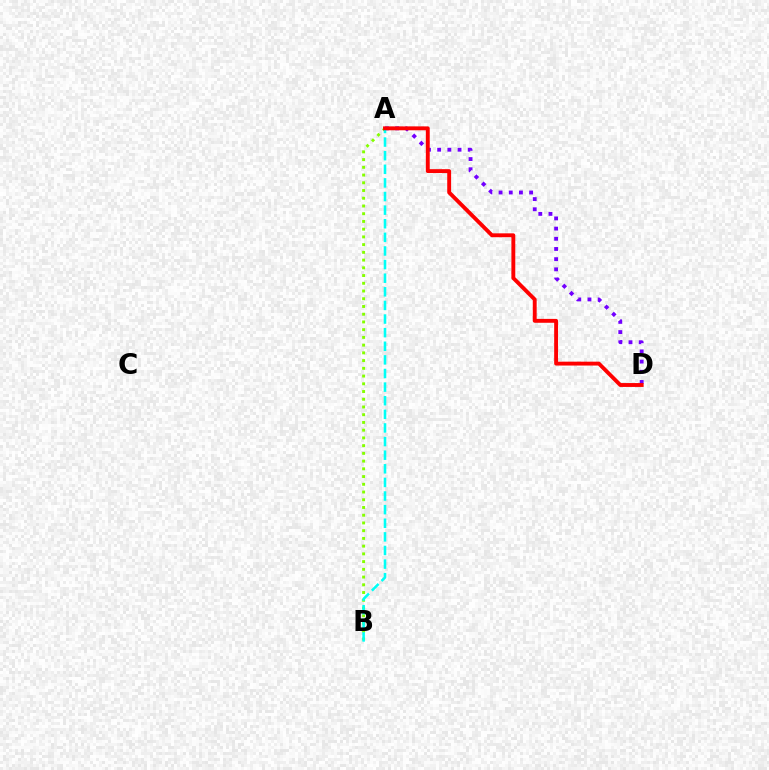{('A', 'B'): [{'color': '#84ff00', 'line_style': 'dotted', 'thickness': 2.1}, {'color': '#00fff6', 'line_style': 'dashed', 'thickness': 1.85}], ('A', 'D'): [{'color': '#7200ff', 'line_style': 'dotted', 'thickness': 2.77}, {'color': '#ff0000', 'line_style': 'solid', 'thickness': 2.8}]}